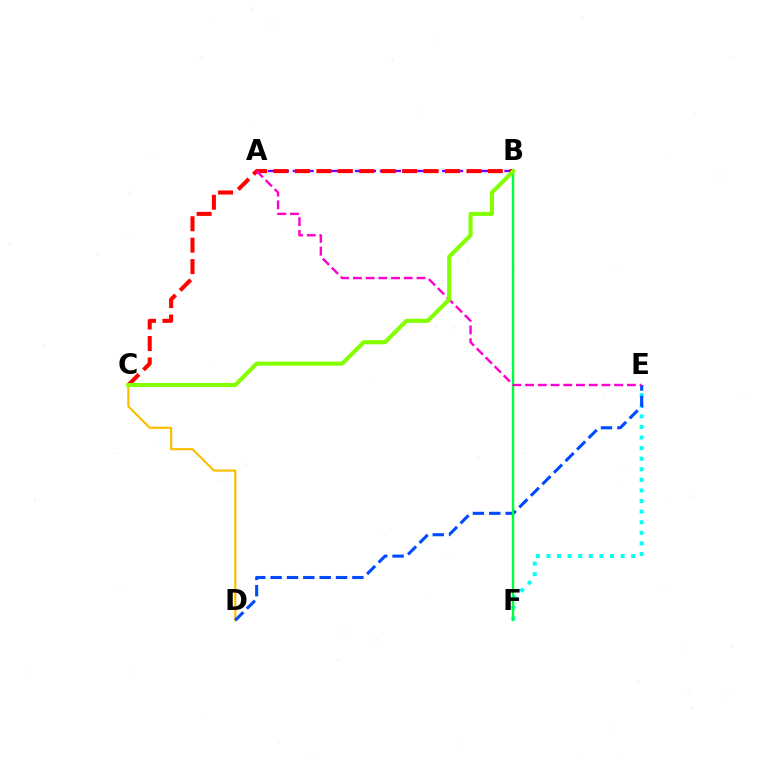{('A', 'B'): [{'color': '#7200ff', 'line_style': 'dashed', 'thickness': 1.69}], ('C', 'D'): [{'color': '#ffbd00', 'line_style': 'solid', 'thickness': 1.56}], ('E', 'F'): [{'color': '#00fff6', 'line_style': 'dotted', 'thickness': 2.88}], ('D', 'E'): [{'color': '#004bff', 'line_style': 'dashed', 'thickness': 2.22}], ('B', 'F'): [{'color': '#00ff39', 'line_style': 'solid', 'thickness': 1.72}], ('B', 'C'): [{'color': '#ff0000', 'line_style': 'dashed', 'thickness': 2.91}, {'color': '#84ff00', 'line_style': 'solid', 'thickness': 2.94}], ('A', 'E'): [{'color': '#ff00cf', 'line_style': 'dashed', 'thickness': 1.73}]}